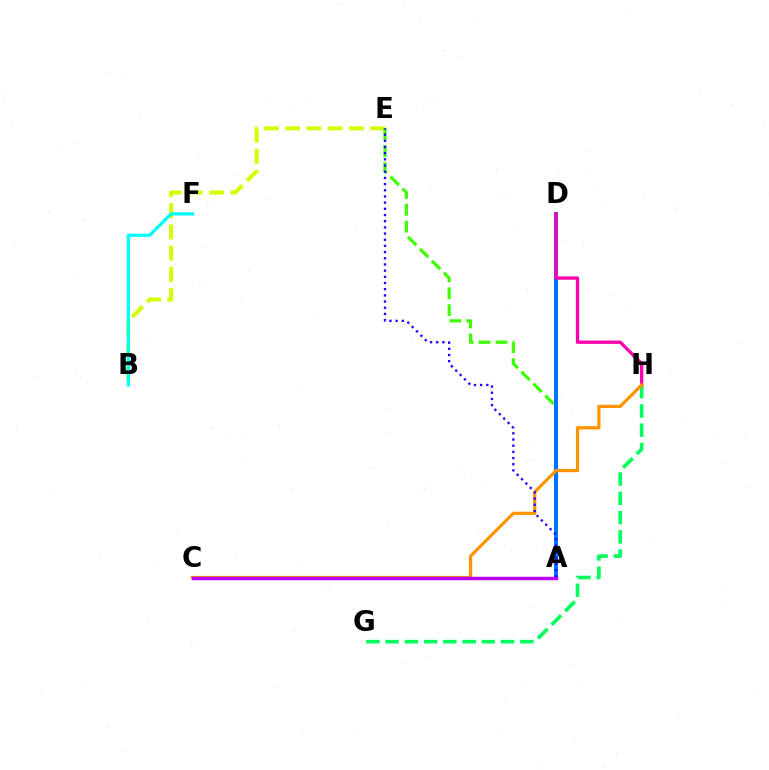{('B', 'E'): [{'color': '#d1ff00', 'line_style': 'dashed', 'thickness': 2.89}], ('G', 'H'): [{'color': '#00ff5c', 'line_style': 'dashed', 'thickness': 2.61}], ('A', 'E'): [{'color': '#3dff00', 'line_style': 'dashed', 'thickness': 2.29}, {'color': '#2500ff', 'line_style': 'dotted', 'thickness': 1.68}], ('A', 'D'): [{'color': '#0074ff', 'line_style': 'solid', 'thickness': 2.9}], ('D', 'H'): [{'color': '#ff00ac', 'line_style': 'solid', 'thickness': 2.38}], ('C', 'H'): [{'color': '#ff9400', 'line_style': 'solid', 'thickness': 2.33}], ('B', 'F'): [{'color': '#00fff6', 'line_style': 'solid', 'thickness': 2.32}], ('A', 'C'): [{'color': '#ff0000', 'line_style': 'solid', 'thickness': 2.19}, {'color': '#b900ff', 'line_style': 'solid', 'thickness': 2.47}]}